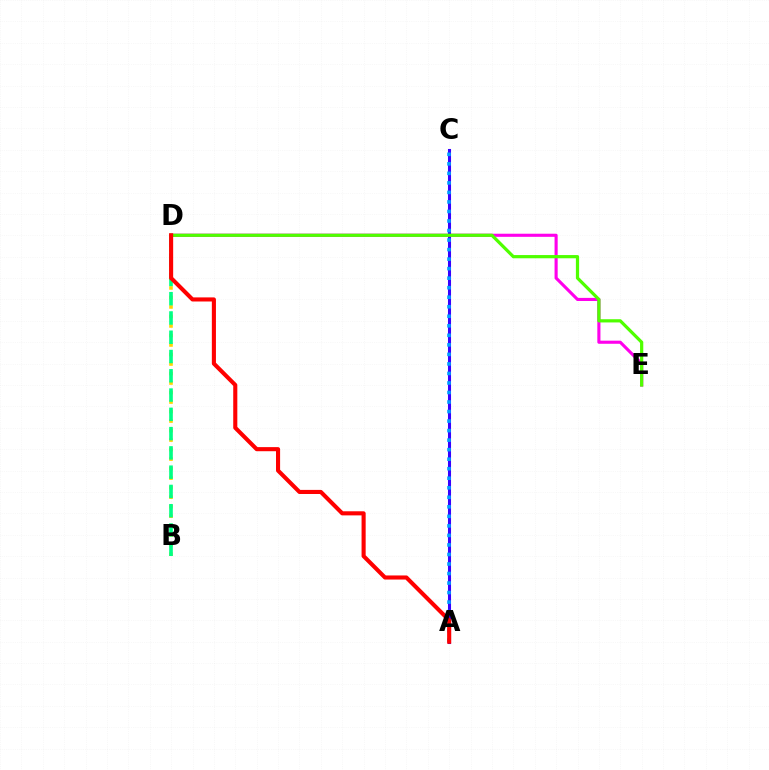{('D', 'E'): [{'color': '#ff00ed', 'line_style': 'solid', 'thickness': 2.24}, {'color': '#4fff00', 'line_style': 'solid', 'thickness': 2.32}], ('A', 'C'): [{'color': '#3700ff', 'line_style': 'solid', 'thickness': 2.21}, {'color': '#009eff', 'line_style': 'dotted', 'thickness': 2.59}], ('B', 'D'): [{'color': '#ffd500', 'line_style': 'dotted', 'thickness': 2.58}, {'color': '#00ff86', 'line_style': 'dashed', 'thickness': 2.62}], ('A', 'D'): [{'color': '#ff0000', 'line_style': 'solid', 'thickness': 2.95}]}